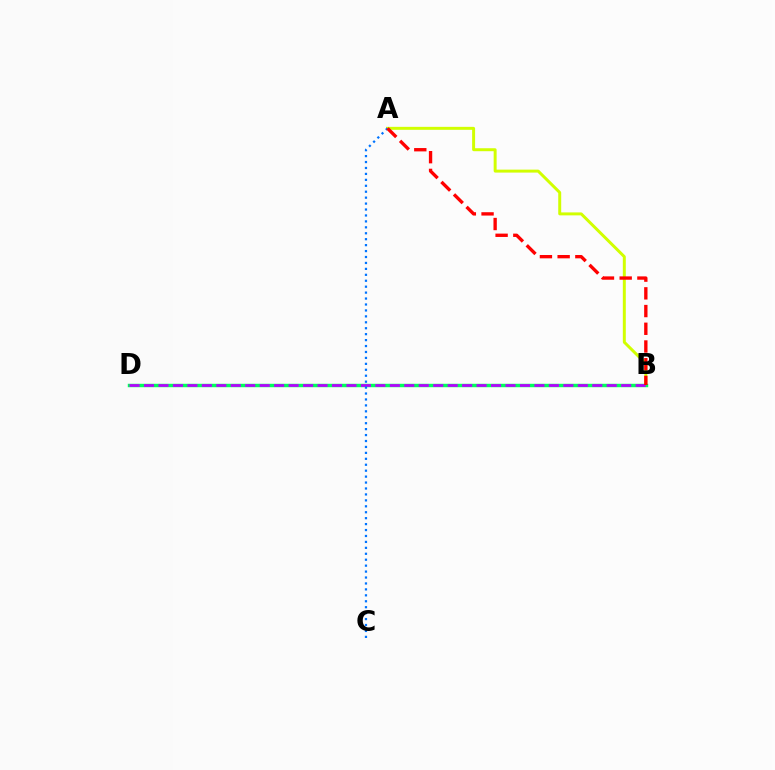{('A', 'B'): [{'color': '#d1ff00', 'line_style': 'solid', 'thickness': 2.14}, {'color': '#ff0000', 'line_style': 'dashed', 'thickness': 2.41}], ('B', 'D'): [{'color': '#00ff5c', 'line_style': 'solid', 'thickness': 2.48}, {'color': '#b900ff', 'line_style': 'dashed', 'thickness': 1.96}], ('A', 'C'): [{'color': '#0074ff', 'line_style': 'dotted', 'thickness': 1.61}]}